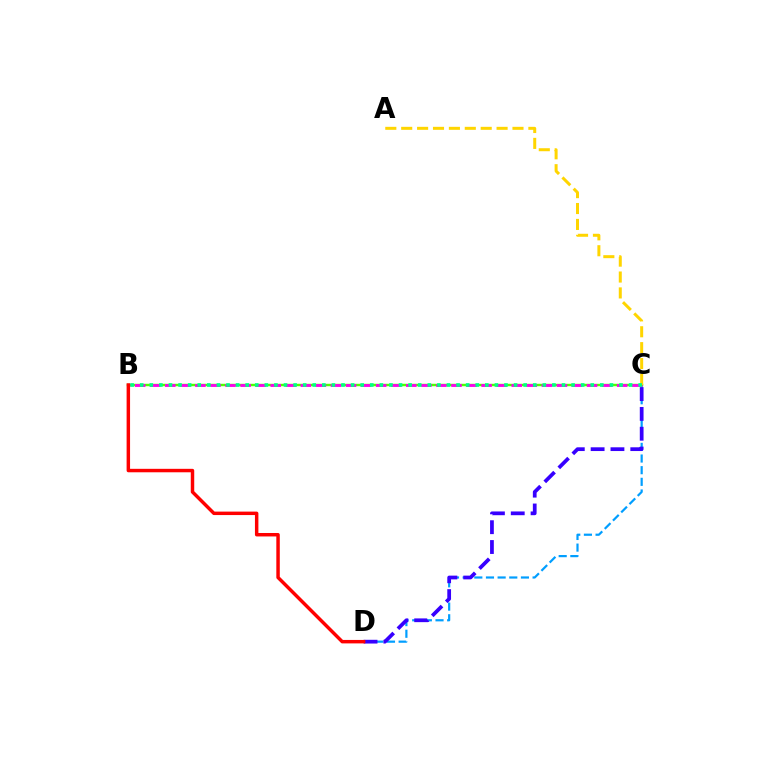{('C', 'D'): [{'color': '#009eff', 'line_style': 'dashed', 'thickness': 1.58}, {'color': '#3700ff', 'line_style': 'dashed', 'thickness': 2.69}], ('B', 'C'): [{'color': '#4fff00', 'line_style': 'solid', 'thickness': 1.76}, {'color': '#ff00ed', 'line_style': 'dashed', 'thickness': 2.05}, {'color': '#00ff86', 'line_style': 'dotted', 'thickness': 2.6}], ('A', 'C'): [{'color': '#ffd500', 'line_style': 'dashed', 'thickness': 2.16}], ('B', 'D'): [{'color': '#ff0000', 'line_style': 'solid', 'thickness': 2.49}]}